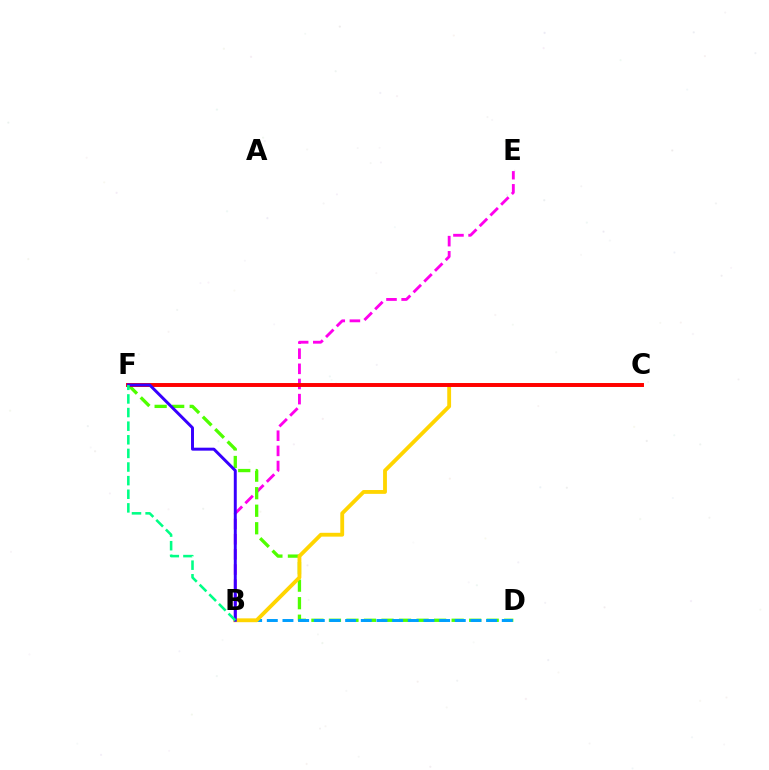{('B', 'E'): [{'color': '#ff00ed', 'line_style': 'dashed', 'thickness': 2.06}], ('D', 'F'): [{'color': '#4fff00', 'line_style': 'dashed', 'thickness': 2.38}], ('B', 'D'): [{'color': '#009eff', 'line_style': 'dashed', 'thickness': 2.13}], ('B', 'C'): [{'color': '#ffd500', 'line_style': 'solid', 'thickness': 2.76}], ('C', 'F'): [{'color': '#ff0000', 'line_style': 'solid', 'thickness': 2.83}], ('B', 'F'): [{'color': '#3700ff', 'line_style': 'solid', 'thickness': 2.13}, {'color': '#00ff86', 'line_style': 'dashed', 'thickness': 1.85}]}